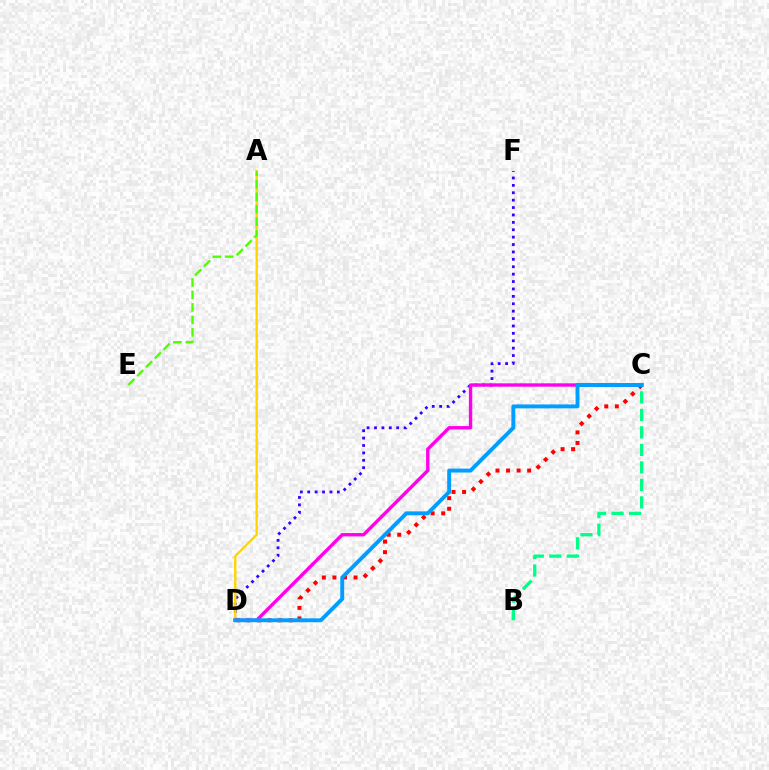{('D', 'F'): [{'color': '#3700ff', 'line_style': 'dotted', 'thickness': 2.01}], ('A', 'D'): [{'color': '#ffd500', 'line_style': 'solid', 'thickness': 1.7}], ('A', 'E'): [{'color': '#4fff00', 'line_style': 'dashed', 'thickness': 1.7}], ('C', 'D'): [{'color': '#ff0000', 'line_style': 'dotted', 'thickness': 2.87}, {'color': '#ff00ed', 'line_style': 'solid', 'thickness': 2.43}, {'color': '#009eff', 'line_style': 'solid', 'thickness': 2.82}], ('B', 'C'): [{'color': '#00ff86', 'line_style': 'dashed', 'thickness': 2.38}]}